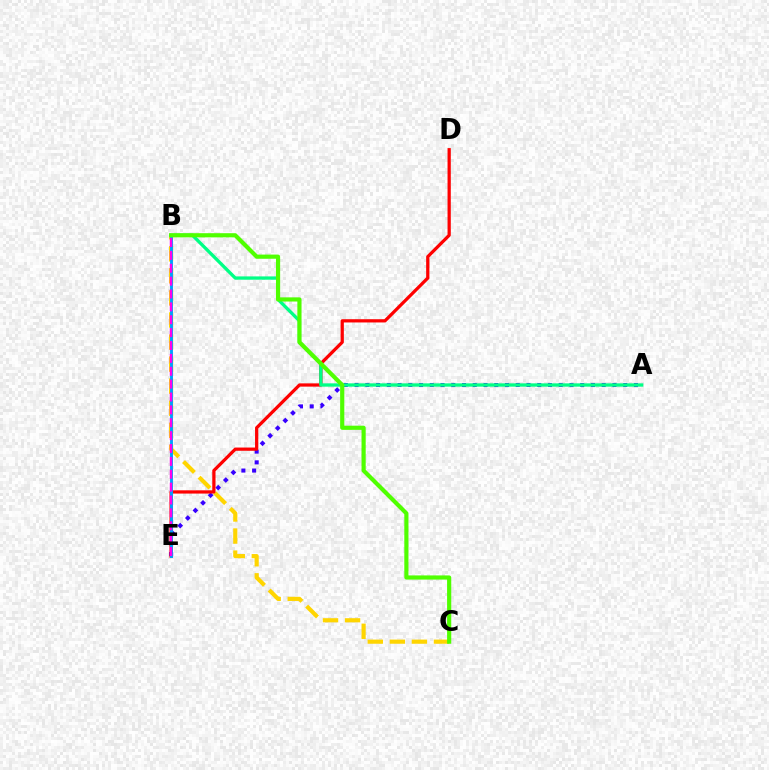{('B', 'C'): [{'color': '#ffd500', 'line_style': 'dashed', 'thickness': 3.0}, {'color': '#4fff00', 'line_style': 'solid', 'thickness': 3.0}], ('A', 'E'): [{'color': '#3700ff', 'line_style': 'dotted', 'thickness': 2.92}], ('D', 'E'): [{'color': '#ff0000', 'line_style': 'solid', 'thickness': 2.34}], ('B', 'E'): [{'color': '#009eff', 'line_style': 'solid', 'thickness': 2.08}, {'color': '#ff00ed', 'line_style': 'dashed', 'thickness': 1.75}], ('A', 'B'): [{'color': '#00ff86', 'line_style': 'solid', 'thickness': 2.38}]}